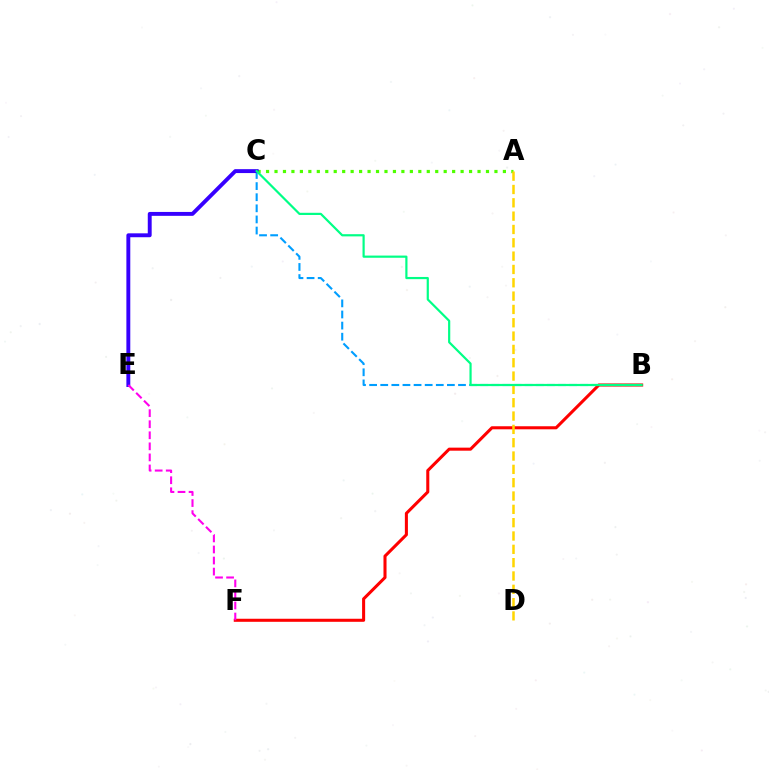{('B', 'F'): [{'color': '#ff0000', 'line_style': 'solid', 'thickness': 2.2}], ('B', 'C'): [{'color': '#009eff', 'line_style': 'dashed', 'thickness': 1.51}, {'color': '#00ff86', 'line_style': 'solid', 'thickness': 1.58}], ('A', 'C'): [{'color': '#4fff00', 'line_style': 'dotted', 'thickness': 2.3}], ('C', 'E'): [{'color': '#3700ff', 'line_style': 'solid', 'thickness': 2.81}], ('E', 'F'): [{'color': '#ff00ed', 'line_style': 'dashed', 'thickness': 1.5}], ('A', 'D'): [{'color': '#ffd500', 'line_style': 'dashed', 'thickness': 1.81}]}